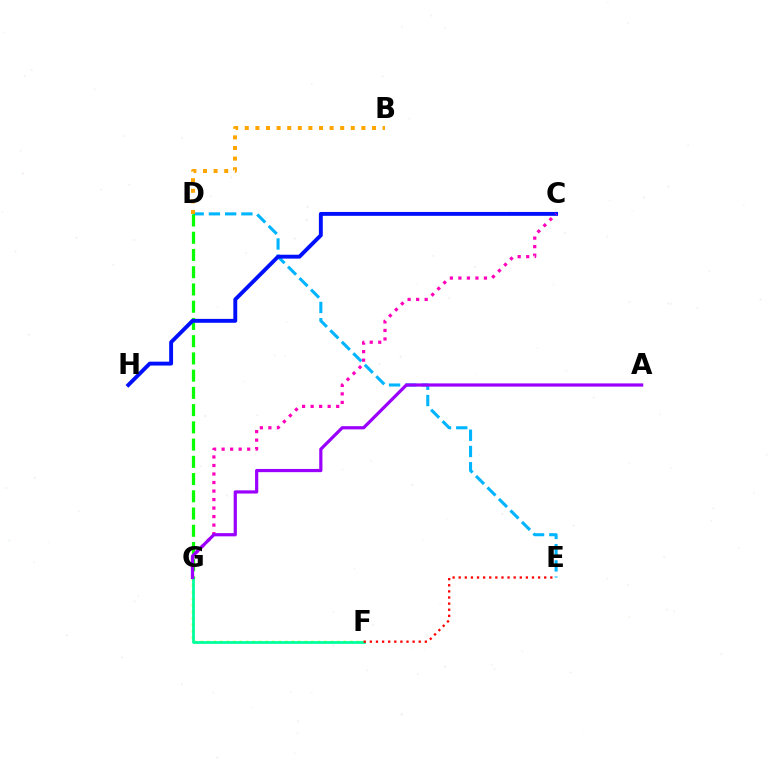{('D', 'E'): [{'color': '#00b5ff', 'line_style': 'dashed', 'thickness': 2.21}], ('F', 'G'): [{'color': '#b3ff00', 'line_style': 'dotted', 'thickness': 1.77}, {'color': '#00ff9d', 'line_style': 'solid', 'thickness': 2.0}], ('D', 'G'): [{'color': '#08ff00', 'line_style': 'dashed', 'thickness': 2.34}], ('C', 'H'): [{'color': '#0010ff', 'line_style': 'solid', 'thickness': 2.81}], ('C', 'G'): [{'color': '#ff00bd', 'line_style': 'dotted', 'thickness': 2.31}], ('E', 'F'): [{'color': '#ff0000', 'line_style': 'dotted', 'thickness': 1.66}], ('B', 'D'): [{'color': '#ffa500', 'line_style': 'dotted', 'thickness': 2.88}], ('A', 'G'): [{'color': '#9b00ff', 'line_style': 'solid', 'thickness': 2.3}]}